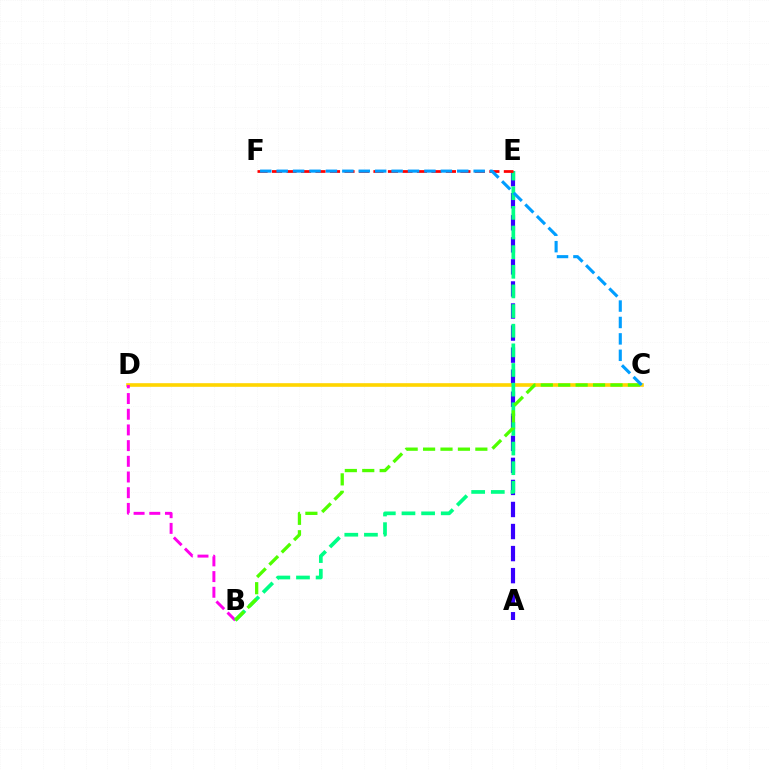{('A', 'E'): [{'color': '#3700ff', 'line_style': 'dashed', 'thickness': 3.0}], ('C', 'D'): [{'color': '#ffd500', 'line_style': 'solid', 'thickness': 2.61}], ('B', 'D'): [{'color': '#ff00ed', 'line_style': 'dashed', 'thickness': 2.13}], ('B', 'E'): [{'color': '#00ff86', 'line_style': 'dashed', 'thickness': 2.67}], ('E', 'F'): [{'color': '#ff0000', 'line_style': 'dashed', 'thickness': 1.97}], ('B', 'C'): [{'color': '#4fff00', 'line_style': 'dashed', 'thickness': 2.37}], ('C', 'F'): [{'color': '#009eff', 'line_style': 'dashed', 'thickness': 2.23}]}